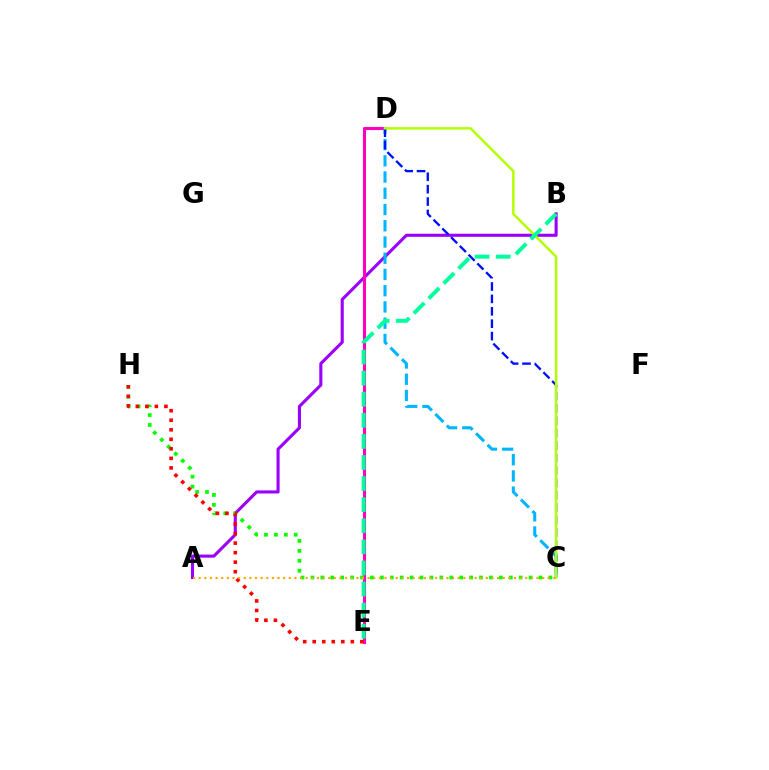{('A', 'B'): [{'color': '#9b00ff', 'line_style': 'solid', 'thickness': 2.22}], ('D', 'E'): [{'color': '#ff00bd', 'line_style': 'solid', 'thickness': 2.23}], ('C', 'D'): [{'color': '#00b5ff', 'line_style': 'dashed', 'thickness': 2.21}, {'color': '#0010ff', 'line_style': 'dashed', 'thickness': 1.68}, {'color': '#b3ff00', 'line_style': 'solid', 'thickness': 1.79}], ('C', 'H'): [{'color': '#08ff00', 'line_style': 'dotted', 'thickness': 2.69}], ('B', 'E'): [{'color': '#00ff9d', 'line_style': 'dashed', 'thickness': 2.87}], ('E', 'H'): [{'color': '#ff0000', 'line_style': 'dotted', 'thickness': 2.59}], ('A', 'C'): [{'color': '#ffa500', 'line_style': 'dotted', 'thickness': 1.53}]}